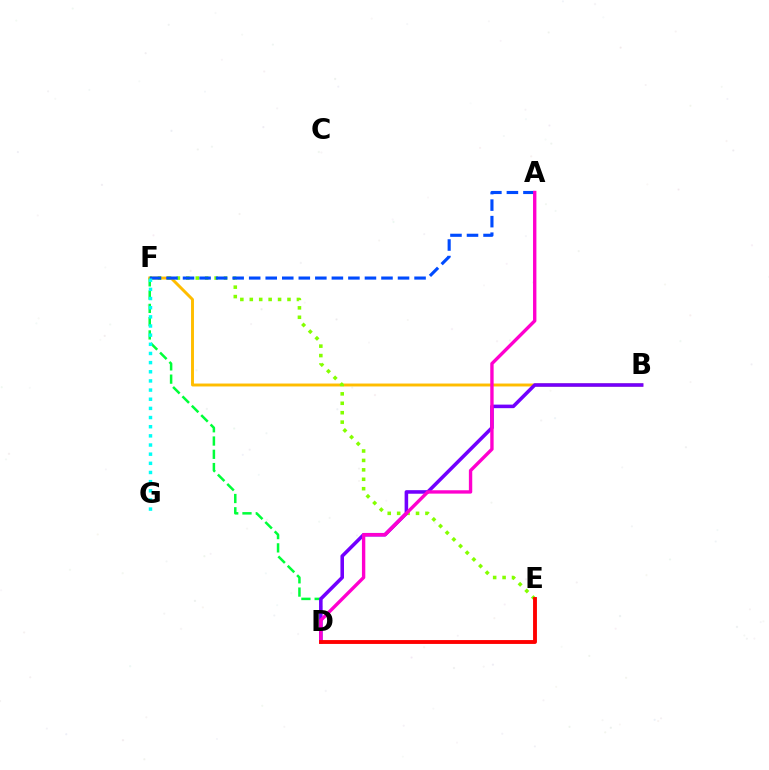{('D', 'F'): [{'color': '#00ff39', 'line_style': 'dashed', 'thickness': 1.8}], ('B', 'F'): [{'color': '#ffbd00', 'line_style': 'solid', 'thickness': 2.11}], ('E', 'F'): [{'color': '#84ff00', 'line_style': 'dotted', 'thickness': 2.56}], ('B', 'D'): [{'color': '#7200ff', 'line_style': 'solid', 'thickness': 2.56}], ('A', 'F'): [{'color': '#004bff', 'line_style': 'dashed', 'thickness': 2.25}], ('F', 'G'): [{'color': '#00fff6', 'line_style': 'dotted', 'thickness': 2.49}], ('A', 'D'): [{'color': '#ff00cf', 'line_style': 'solid', 'thickness': 2.43}], ('D', 'E'): [{'color': '#ff0000', 'line_style': 'solid', 'thickness': 2.78}]}